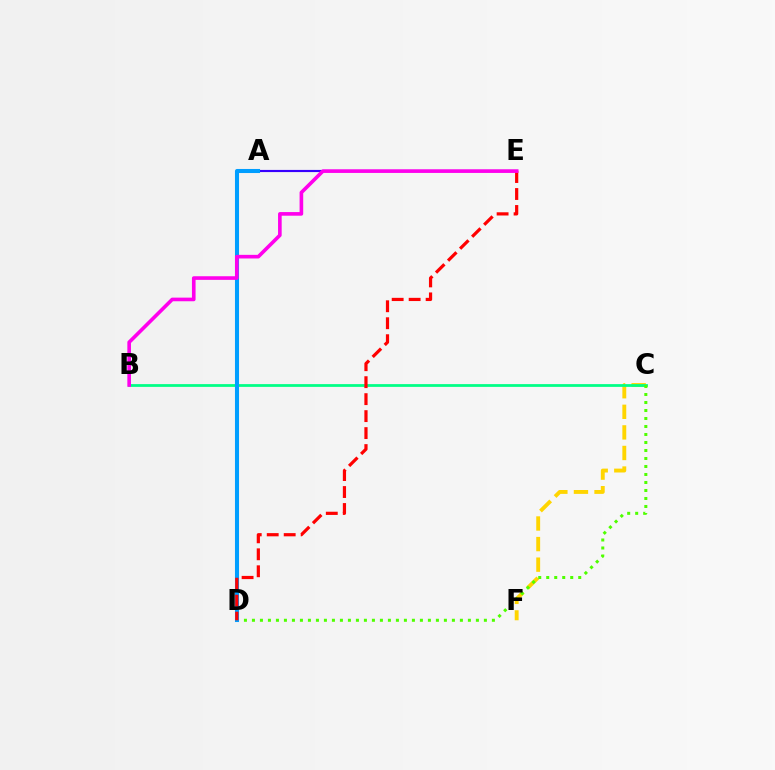{('C', 'F'): [{'color': '#ffd500', 'line_style': 'dashed', 'thickness': 2.8}], ('B', 'C'): [{'color': '#00ff86', 'line_style': 'solid', 'thickness': 1.99}], ('A', 'E'): [{'color': '#3700ff', 'line_style': 'solid', 'thickness': 1.55}], ('C', 'D'): [{'color': '#4fff00', 'line_style': 'dotted', 'thickness': 2.17}], ('A', 'D'): [{'color': '#009eff', 'line_style': 'solid', 'thickness': 2.93}], ('D', 'E'): [{'color': '#ff0000', 'line_style': 'dashed', 'thickness': 2.31}], ('B', 'E'): [{'color': '#ff00ed', 'line_style': 'solid', 'thickness': 2.61}]}